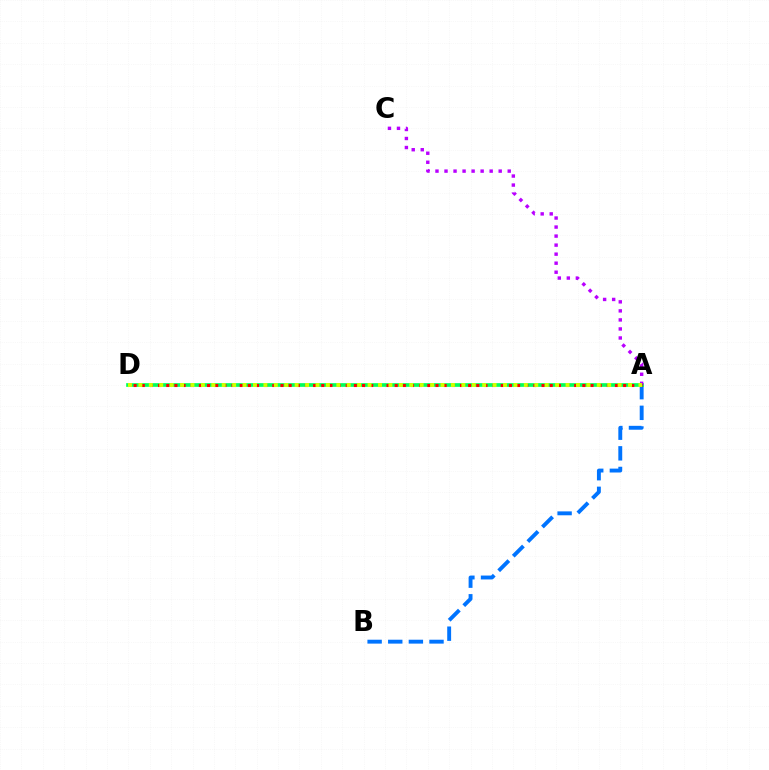{('A', 'B'): [{'color': '#0074ff', 'line_style': 'dashed', 'thickness': 2.8}], ('A', 'D'): [{'color': '#00ff5c', 'line_style': 'solid', 'thickness': 2.66}, {'color': '#ff0000', 'line_style': 'dotted', 'thickness': 2.22}, {'color': '#d1ff00', 'line_style': 'dotted', 'thickness': 2.83}], ('A', 'C'): [{'color': '#b900ff', 'line_style': 'dotted', 'thickness': 2.45}]}